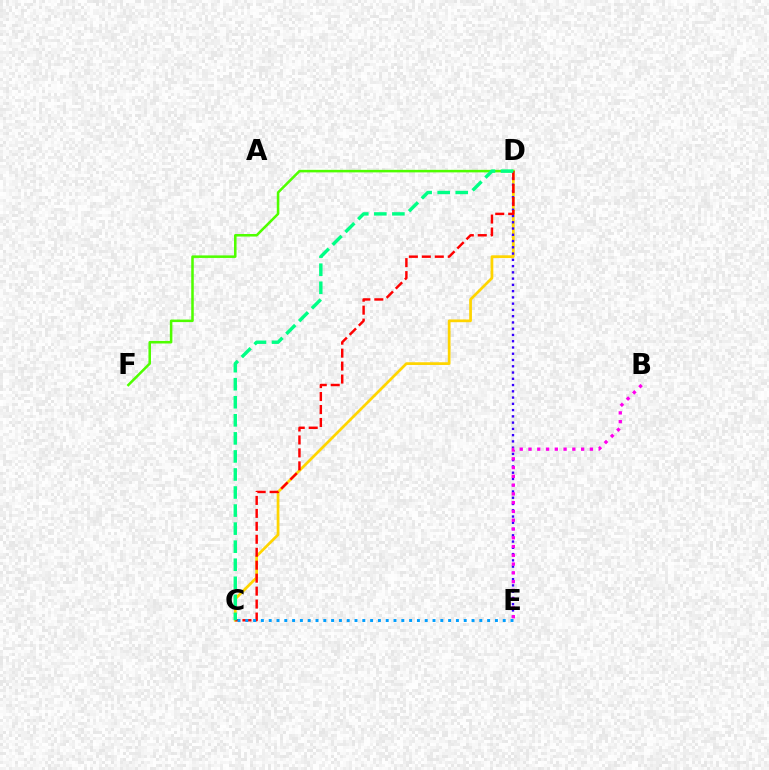{('C', 'D'): [{'color': '#ffd500', 'line_style': 'solid', 'thickness': 1.97}, {'color': '#ff0000', 'line_style': 'dashed', 'thickness': 1.76}, {'color': '#00ff86', 'line_style': 'dashed', 'thickness': 2.45}], ('D', 'E'): [{'color': '#3700ff', 'line_style': 'dotted', 'thickness': 1.7}], ('B', 'E'): [{'color': '#ff00ed', 'line_style': 'dotted', 'thickness': 2.38}], ('D', 'F'): [{'color': '#4fff00', 'line_style': 'solid', 'thickness': 1.83}], ('C', 'E'): [{'color': '#009eff', 'line_style': 'dotted', 'thickness': 2.12}]}